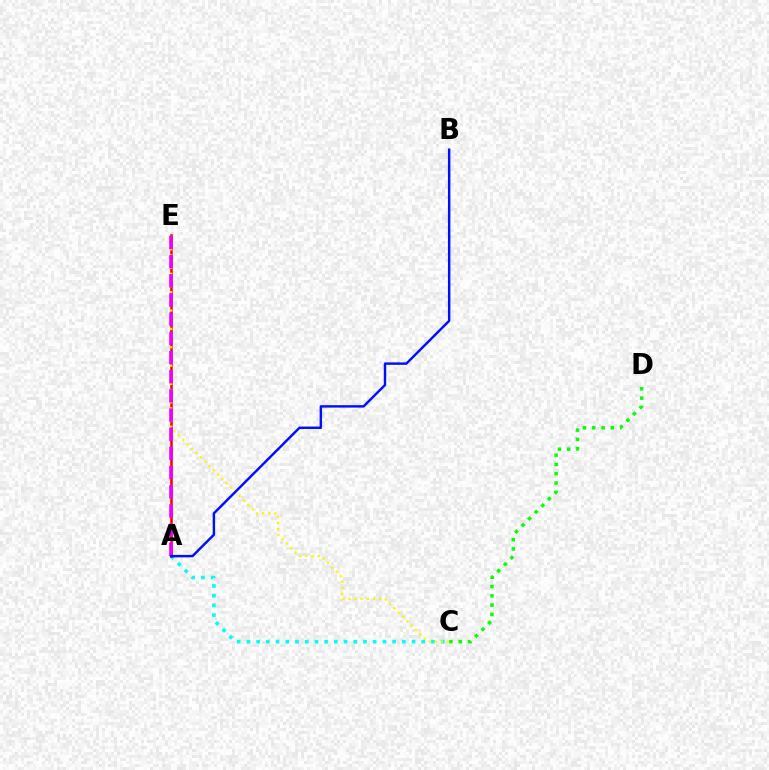{('A', 'C'): [{'color': '#00fff6', 'line_style': 'dotted', 'thickness': 2.64}], ('A', 'E'): [{'color': '#ff0000', 'line_style': 'solid', 'thickness': 1.84}, {'color': '#ee00ff', 'line_style': 'dashed', 'thickness': 2.61}], ('C', 'E'): [{'color': '#fcf500', 'line_style': 'dotted', 'thickness': 1.66}], ('C', 'D'): [{'color': '#08ff00', 'line_style': 'dotted', 'thickness': 2.52}], ('A', 'B'): [{'color': '#0010ff', 'line_style': 'solid', 'thickness': 1.76}]}